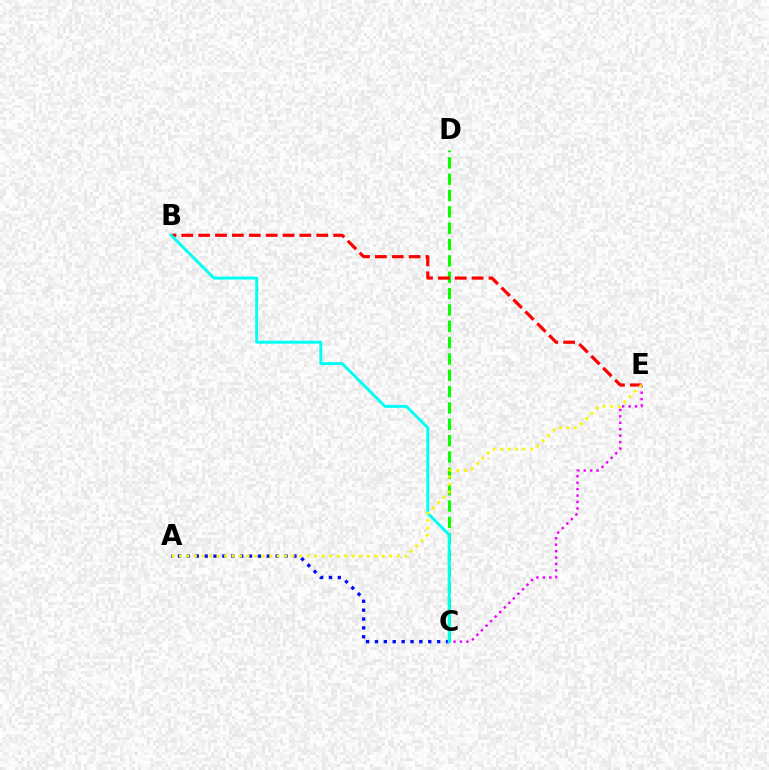{('A', 'C'): [{'color': '#0010ff', 'line_style': 'dotted', 'thickness': 2.41}], ('C', 'D'): [{'color': '#08ff00', 'line_style': 'dashed', 'thickness': 2.22}], ('B', 'E'): [{'color': '#ff0000', 'line_style': 'dashed', 'thickness': 2.29}], ('B', 'C'): [{'color': '#00fff6', 'line_style': 'solid', 'thickness': 2.11}], ('C', 'E'): [{'color': '#ee00ff', 'line_style': 'dotted', 'thickness': 1.75}], ('A', 'E'): [{'color': '#fcf500', 'line_style': 'dotted', 'thickness': 2.04}]}